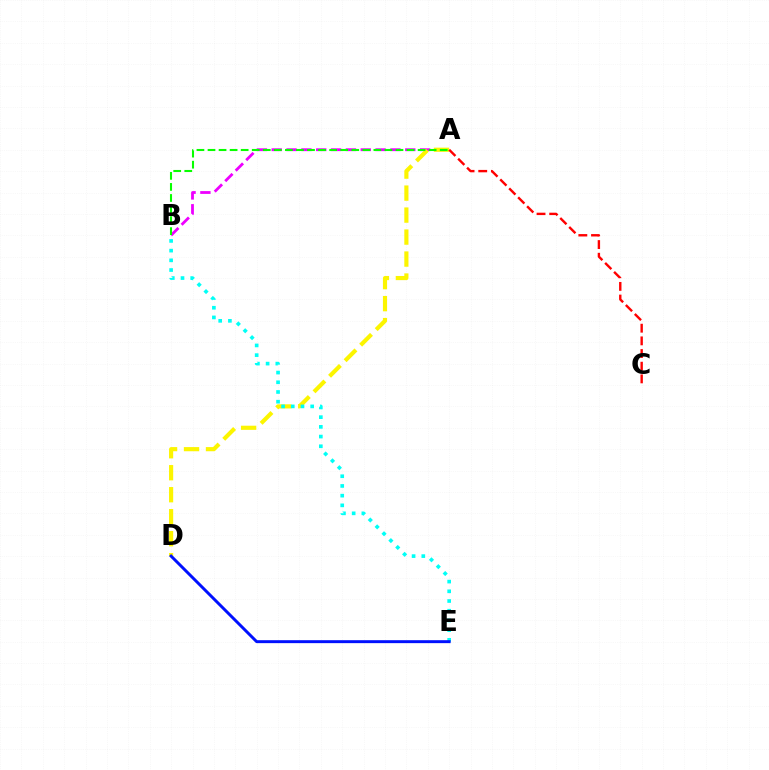{('A', 'B'): [{'color': '#ee00ff', 'line_style': 'dashed', 'thickness': 2.02}, {'color': '#08ff00', 'line_style': 'dashed', 'thickness': 1.5}], ('A', 'D'): [{'color': '#fcf500', 'line_style': 'dashed', 'thickness': 2.99}], ('B', 'E'): [{'color': '#00fff6', 'line_style': 'dotted', 'thickness': 2.64}], ('A', 'C'): [{'color': '#ff0000', 'line_style': 'dashed', 'thickness': 1.72}], ('D', 'E'): [{'color': '#0010ff', 'line_style': 'solid', 'thickness': 2.12}]}